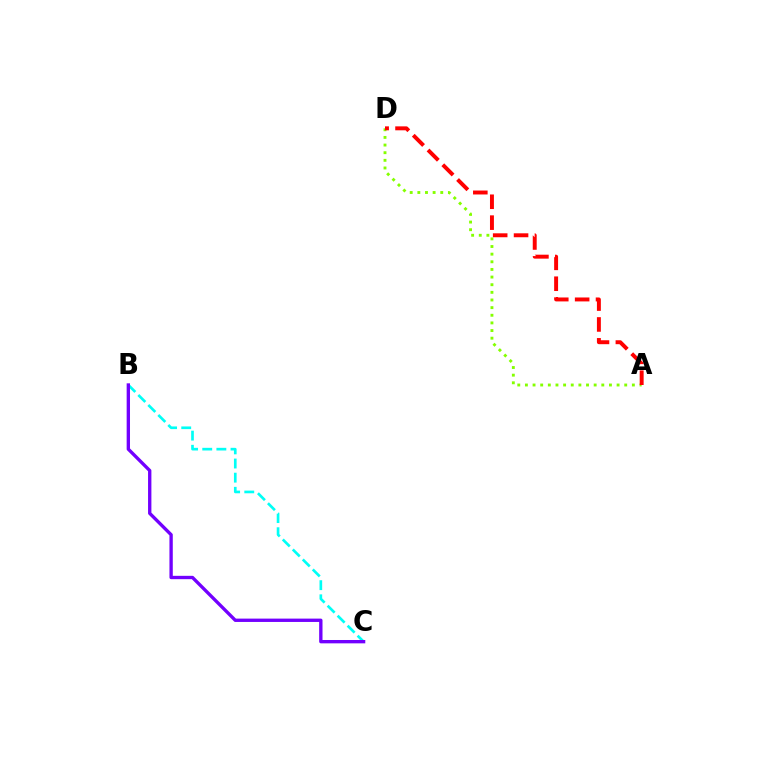{('B', 'C'): [{'color': '#00fff6', 'line_style': 'dashed', 'thickness': 1.92}, {'color': '#7200ff', 'line_style': 'solid', 'thickness': 2.41}], ('A', 'D'): [{'color': '#84ff00', 'line_style': 'dotted', 'thickness': 2.08}, {'color': '#ff0000', 'line_style': 'dashed', 'thickness': 2.84}]}